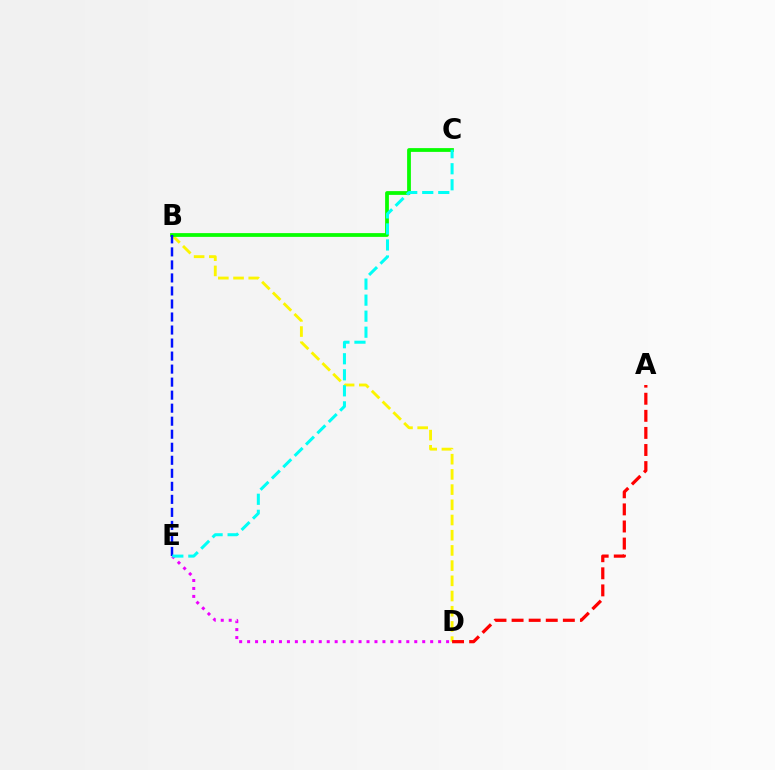{('B', 'D'): [{'color': '#fcf500', 'line_style': 'dashed', 'thickness': 2.07}], ('B', 'C'): [{'color': '#08ff00', 'line_style': 'solid', 'thickness': 2.71}], ('A', 'D'): [{'color': '#ff0000', 'line_style': 'dashed', 'thickness': 2.32}], ('D', 'E'): [{'color': '#ee00ff', 'line_style': 'dotted', 'thickness': 2.16}], ('B', 'E'): [{'color': '#0010ff', 'line_style': 'dashed', 'thickness': 1.77}], ('C', 'E'): [{'color': '#00fff6', 'line_style': 'dashed', 'thickness': 2.18}]}